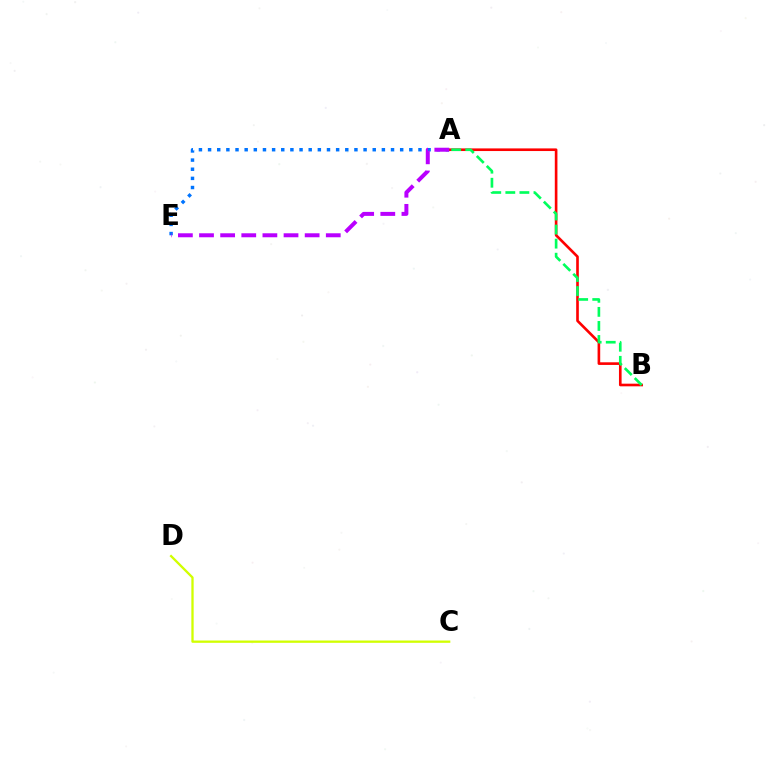{('A', 'B'): [{'color': '#ff0000', 'line_style': 'solid', 'thickness': 1.9}, {'color': '#00ff5c', 'line_style': 'dashed', 'thickness': 1.91}], ('A', 'E'): [{'color': '#0074ff', 'line_style': 'dotted', 'thickness': 2.49}, {'color': '#b900ff', 'line_style': 'dashed', 'thickness': 2.87}], ('C', 'D'): [{'color': '#d1ff00', 'line_style': 'solid', 'thickness': 1.66}]}